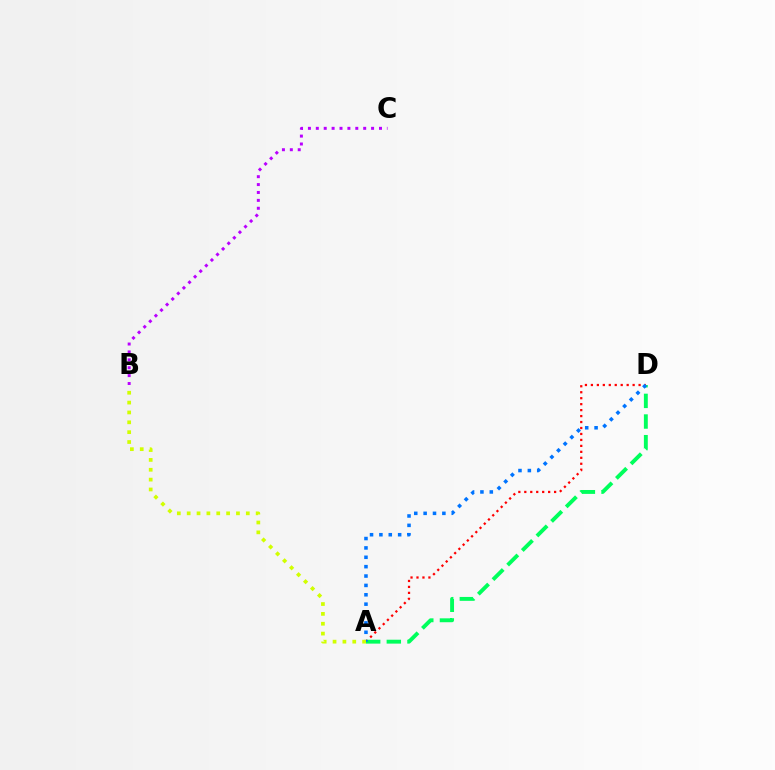{('B', 'C'): [{'color': '#b900ff', 'line_style': 'dotted', 'thickness': 2.15}], ('A', 'D'): [{'color': '#ff0000', 'line_style': 'dotted', 'thickness': 1.62}, {'color': '#00ff5c', 'line_style': 'dashed', 'thickness': 2.8}, {'color': '#0074ff', 'line_style': 'dotted', 'thickness': 2.55}], ('A', 'B'): [{'color': '#d1ff00', 'line_style': 'dotted', 'thickness': 2.68}]}